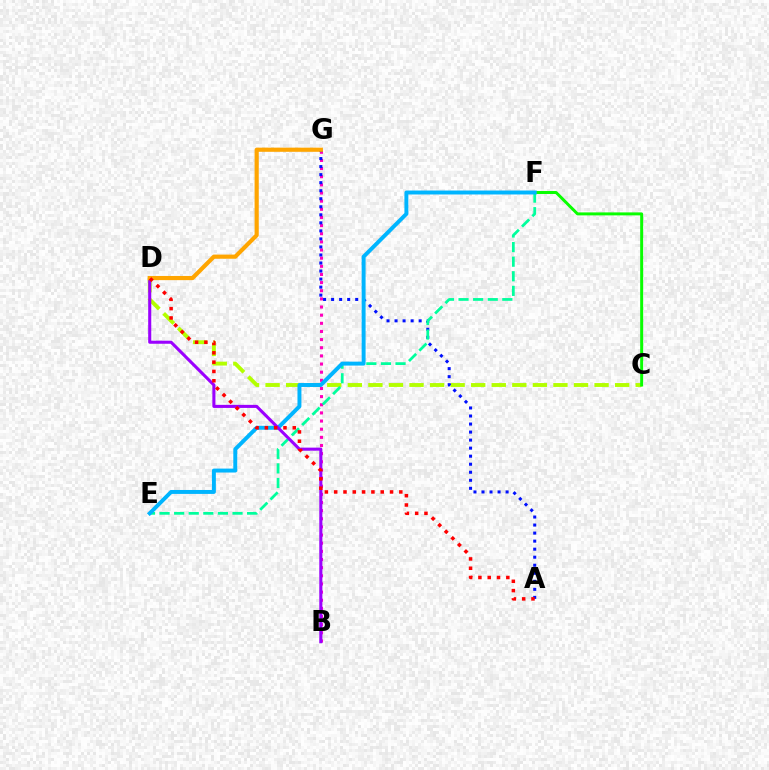{('B', 'G'): [{'color': '#ff00bd', 'line_style': 'dotted', 'thickness': 2.21}], ('C', 'D'): [{'color': '#b3ff00', 'line_style': 'dashed', 'thickness': 2.79}], ('A', 'G'): [{'color': '#0010ff', 'line_style': 'dotted', 'thickness': 2.18}], ('E', 'F'): [{'color': '#00ff9d', 'line_style': 'dashed', 'thickness': 1.98}, {'color': '#00b5ff', 'line_style': 'solid', 'thickness': 2.84}], ('C', 'F'): [{'color': '#08ff00', 'line_style': 'solid', 'thickness': 2.14}], ('B', 'D'): [{'color': '#9b00ff', 'line_style': 'solid', 'thickness': 2.21}], ('D', 'G'): [{'color': '#ffa500', 'line_style': 'solid', 'thickness': 3.0}], ('A', 'D'): [{'color': '#ff0000', 'line_style': 'dotted', 'thickness': 2.53}]}